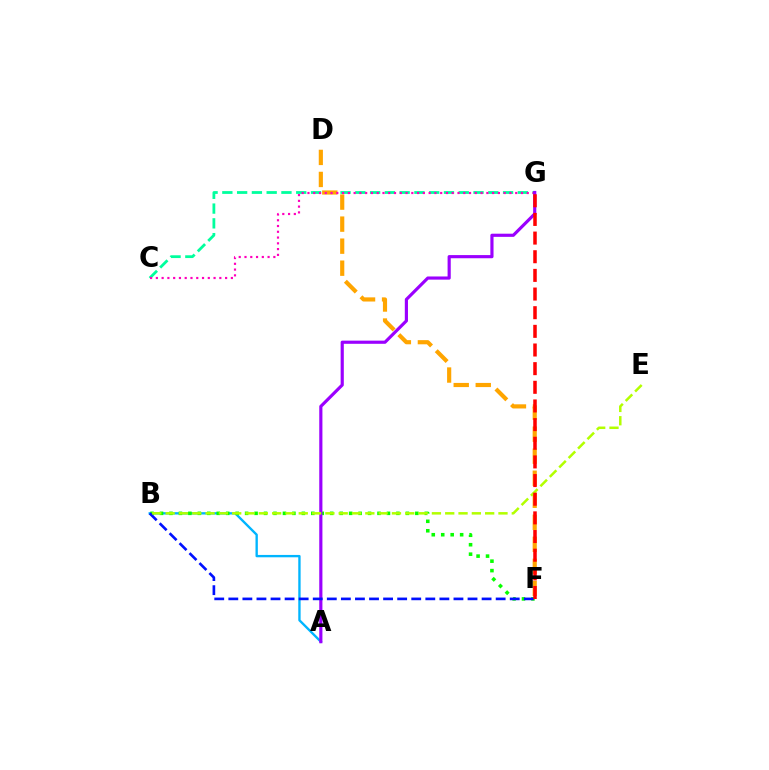{('C', 'G'): [{'color': '#00ff9d', 'line_style': 'dashed', 'thickness': 2.01}, {'color': '#ff00bd', 'line_style': 'dotted', 'thickness': 1.57}], ('D', 'F'): [{'color': '#ffa500', 'line_style': 'dashed', 'thickness': 2.99}], ('A', 'B'): [{'color': '#00b5ff', 'line_style': 'solid', 'thickness': 1.7}], ('B', 'F'): [{'color': '#08ff00', 'line_style': 'dotted', 'thickness': 2.57}, {'color': '#0010ff', 'line_style': 'dashed', 'thickness': 1.91}], ('A', 'G'): [{'color': '#9b00ff', 'line_style': 'solid', 'thickness': 2.28}], ('B', 'E'): [{'color': '#b3ff00', 'line_style': 'dashed', 'thickness': 1.81}], ('F', 'G'): [{'color': '#ff0000', 'line_style': 'dashed', 'thickness': 2.53}]}